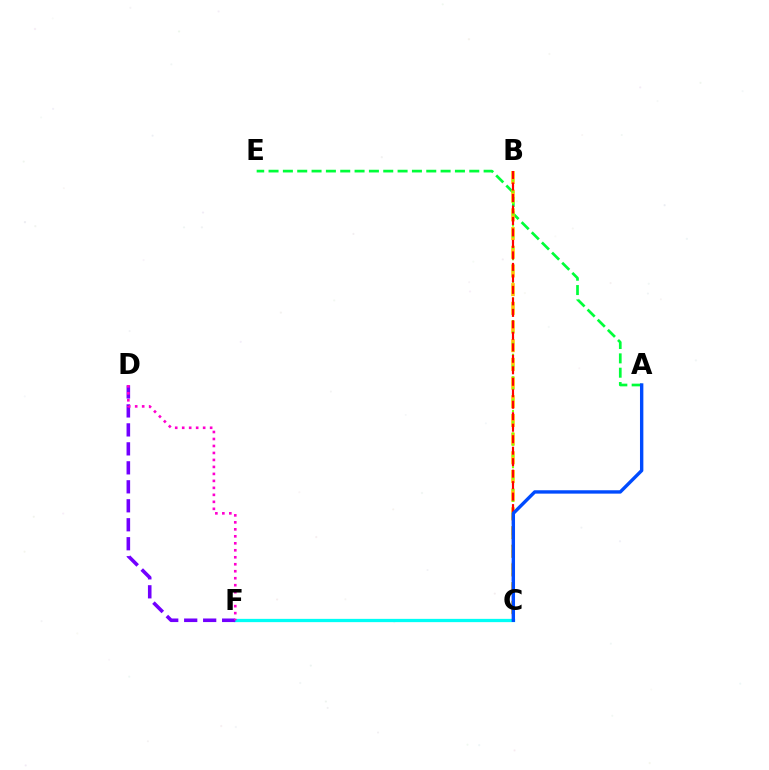{('A', 'E'): [{'color': '#00ff39', 'line_style': 'dashed', 'thickness': 1.95}], ('B', 'C'): [{'color': '#ffbd00', 'line_style': 'dashed', 'thickness': 2.54}, {'color': '#84ff00', 'line_style': 'dotted', 'thickness': 1.53}, {'color': '#ff0000', 'line_style': 'dashed', 'thickness': 1.56}], ('C', 'F'): [{'color': '#00fff6', 'line_style': 'solid', 'thickness': 2.36}], ('D', 'F'): [{'color': '#7200ff', 'line_style': 'dashed', 'thickness': 2.58}, {'color': '#ff00cf', 'line_style': 'dotted', 'thickness': 1.9}], ('A', 'C'): [{'color': '#004bff', 'line_style': 'solid', 'thickness': 2.43}]}